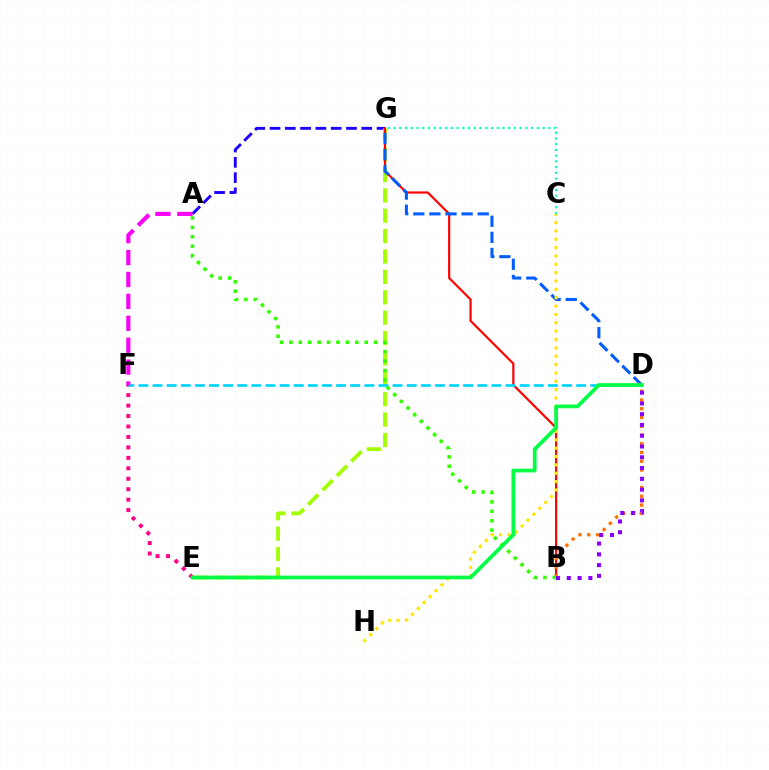{('E', 'F'): [{'color': '#ff0088', 'line_style': 'dotted', 'thickness': 2.84}], ('A', 'G'): [{'color': '#1900ff', 'line_style': 'dashed', 'thickness': 2.08}], ('E', 'G'): [{'color': '#a2ff00', 'line_style': 'dashed', 'thickness': 2.77}], ('B', 'G'): [{'color': '#ff0000', 'line_style': 'solid', 'thickness': 1.57}], ('D', 'F'): [{'color': '#00d3ff', 'line_style': 'dashed', 'thickness': 1.92}], ('D', 'G'): [{'color': '#005dff', 'line_style': 'dashed', 'thickness': 2.19}], ('B', 'D'): [{'color': '#ff7000', 'line_style': 'dotted', 'thickness': 2.38}, {'color': '#8a00ff', 'line_style': 'dotted', 'thickness': 2.93}], ('A', 'B'): [{'color': '#31ff00', 'line_style': 'dotted', 'thickness': 2.56}], ('C', 'H'): [{'color': '#ffe600', 'line_style': 'dotted', 'thickness': 2.27}], ('D', 'E'): [{'color': '#00ff45', 'line_style': 'solid', 'thickness': 2.68}], ('A', 'F'): [{'color': '#fa00f9', 'line_style': 'dashed', 'thickness': 2.98}], ('C', 'G'): [{'color': '#00ffbb', 'line_style': 'dotted', 'thickness': 1.56}]}